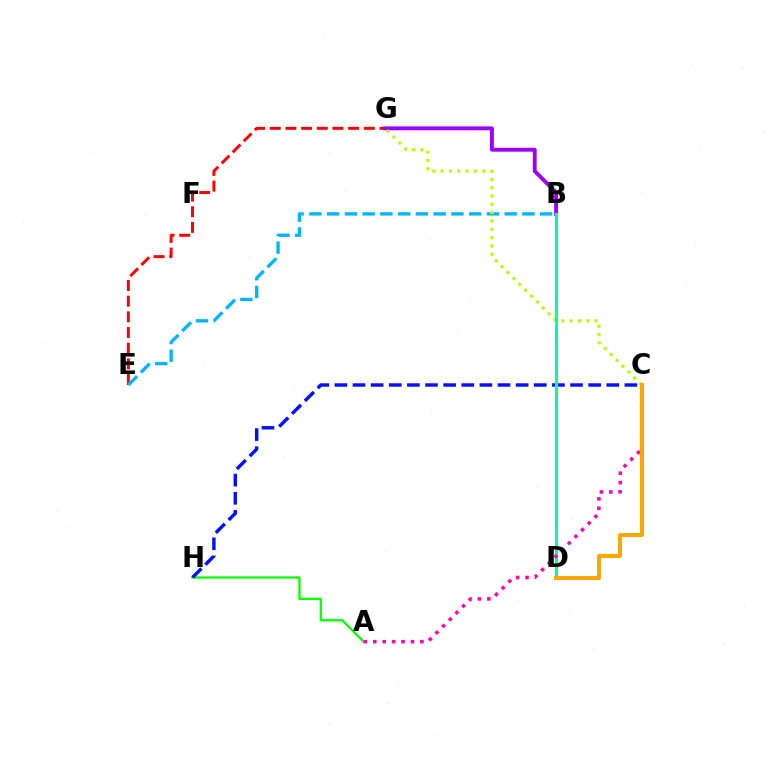{('E', 'G'): [{'color': '#ff0000', 'line_style': 'dashed', 'thickness': 2.13}], ('B', 'G'): [{'color': '#9b00ff', 'line_style': 'solid', 'thickness': 2.79}], ('A', 'H'): [{'color': '#08ff00', 'line_style': 'solid', 'thickness': 1.64}], ('B', 'E'): [{'color': '#00b5ff', 'line_style': 'dashed', 'thickness': 2.41}], ('C', 'H'): [{'color': '#0010ff', 'line_style': 'dashed', 'thickness': 2.46}], ('C', 'G'): [{'color': '#b3ff00', 'line_style': 'dotted', 'thickness': 2.26}], ('B', 'D'): [{'color': '#00ff9d', 'line_style': 'solid', 'thickness': 2.16}], ('A', 'C'): [{'color': '#ff00bd', 'line_style': 'dotted', 'thickness': 2.56}], ('C', 'D'): [{'color': '#ffa500', 'line_style': 'solid', 'thickness': 2.86}]}